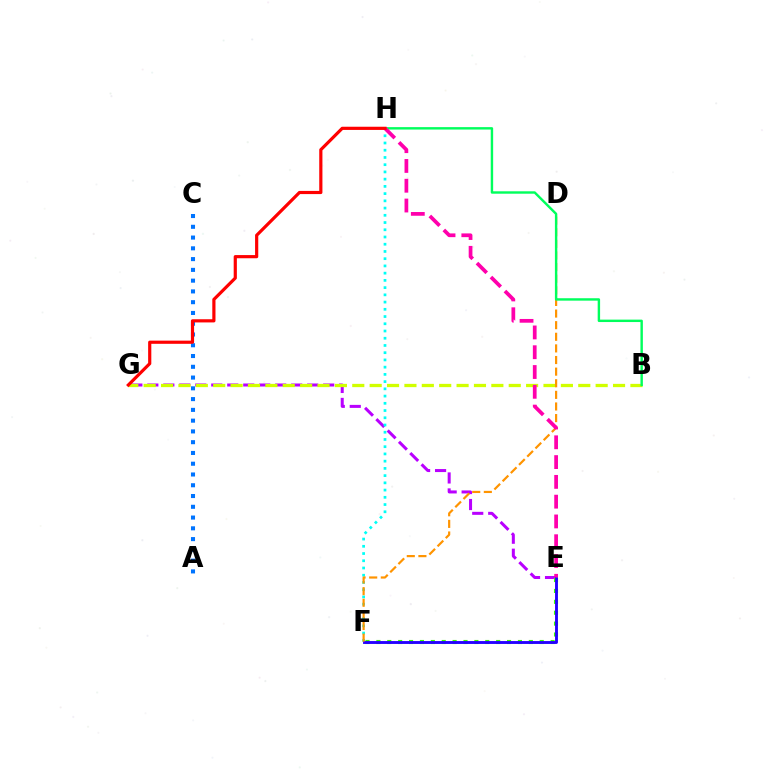{('E', 'G'): [{'color': '#b900ff', 'line_style': 'dashed', 'thickness': 2.17}], ('F', 'H'): [{'color': '#00fff6', 'line_style': 'dotted', 'thickness': 1.96}], ('B', 'G'): [{'color': '#d1ff00', 'line_style': 'dashed', 'thickness': 2.36}], ('E', 'F'): [{'color': '#3dff00', 'line_style': 'dotted', 'thickness': 2.96}, {'color': '#2500ff', 'line_style': 'solid', 'thickness': 2.07}], ('D', 'F'): [{'color': '#ff9400', 'line_style': 'dashed', 'thickness': 1.58}], ('A', 'C'): [{'color': '#0074ff', 'line_style': 'dotted', 'thickness': 2.93}], ('B', 'H'): [{'color': '#00ff5c', 'line_style': 'solid', 'thickness': 1.74}], ('E', 'H'): [{'color': '#ff00ac', 'line_style': 'dashed', 'thickness': 2.69}], ('G', 'H'): [{'color': '#ff0000', 'line_style': 'solid', 'thickness': 2.29}]}